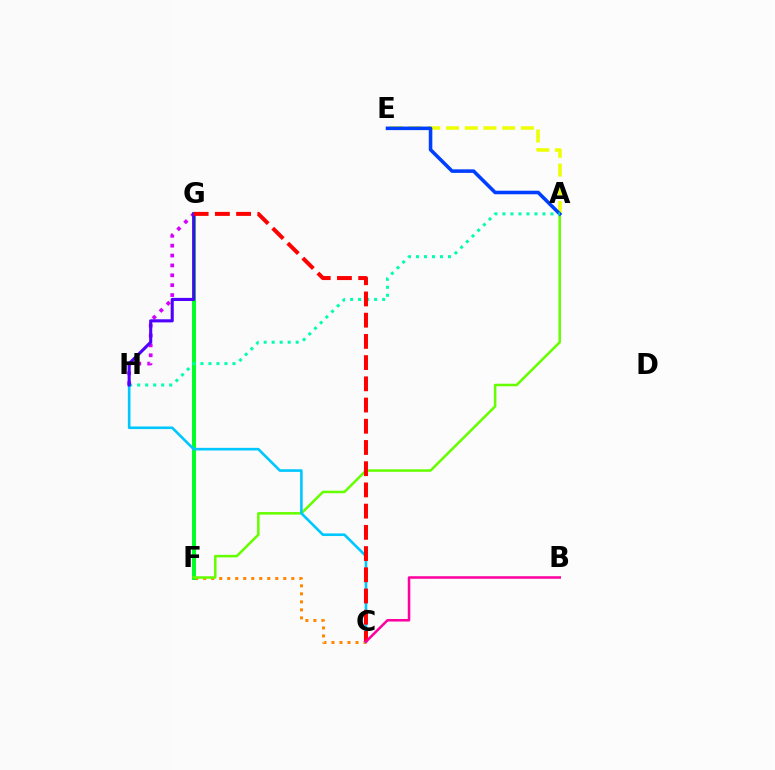{('C', 'F'): [{'color': '#ff8800', 'line_style': 'dotted', 'thickness': 2.18}], ('F', 'G'): [{'color': '#00ff27', 'line_style': 'solid', 'thickness': 2.85}], ('A', 'F'): [{'color': '#66ff00', 'line_style': 'solid', 'thickness': 1.83}], ('C', 'H'): [{'color': '#00c7ff', 'line_style': 'solid', 'thickness': 1.89}], ('A', 'E'): [{'color': '#eeff00', 'line_style': 'dashed', 'thickness': 2.54}, {'color': '#003fff', 'line_style': 'solid', 'thickness': 2.56}], ('A', 'H'): [{'color': '#00ffaf', 'line_style': 'dotted', 'thickness': 2.18}], ('G', 'H'): [{'color': '#d600ff', 'line_style': 'dotted', 'thickness': 2.68}, {'color': '#4f00ff', 'line_style': 'solid', 'thickness': 2.23}], ('C', 'G'): [{'color': '#ff0000', 'line_style': 'dashed', 'thickness': 2.88}], ('B', 'C'): [{'color': '#ff00a0', 'line_style': 'solid', 'thickness': 1.83}]}